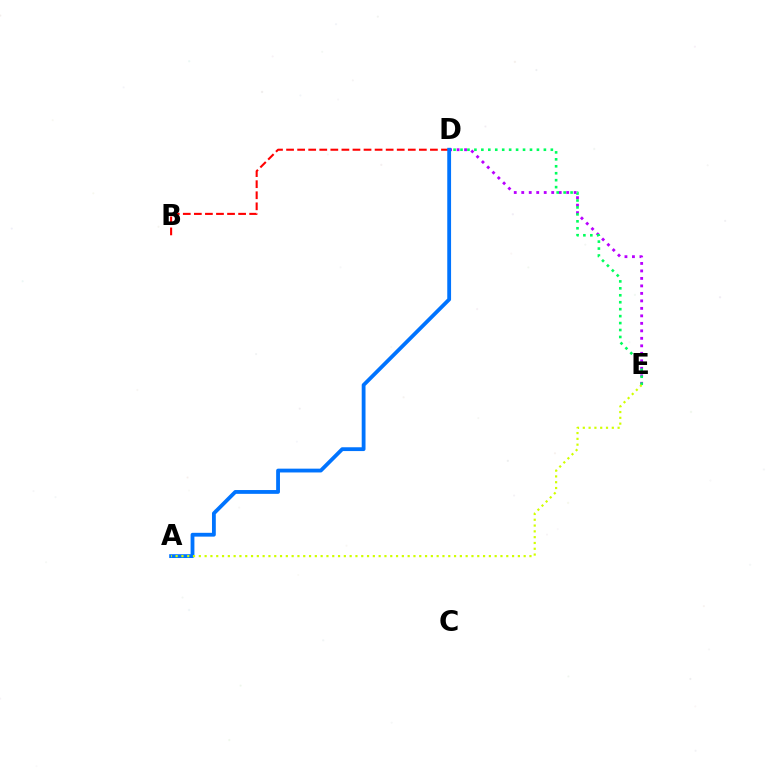{('D', 'E'): [{'color': '#b900ff', 'line_style': 'dotted', 'thickness': 2.04}, {'color': '#00ff5c', 'line_style': 'dotted', 'thickness': 1.89}], ('B', 'D'): [{'color': '#ff0000', 'line_style': 'dashed', 'thickness': 1.5}], ('A', 'D'): [{'color': '#0074ff', 'line_style': 'solid', 'thickness': 2.74}], ('A', 'E'): [{'color': '#d1ff00', 'line_style': 'dotted', 'thickness': 1.58}]}